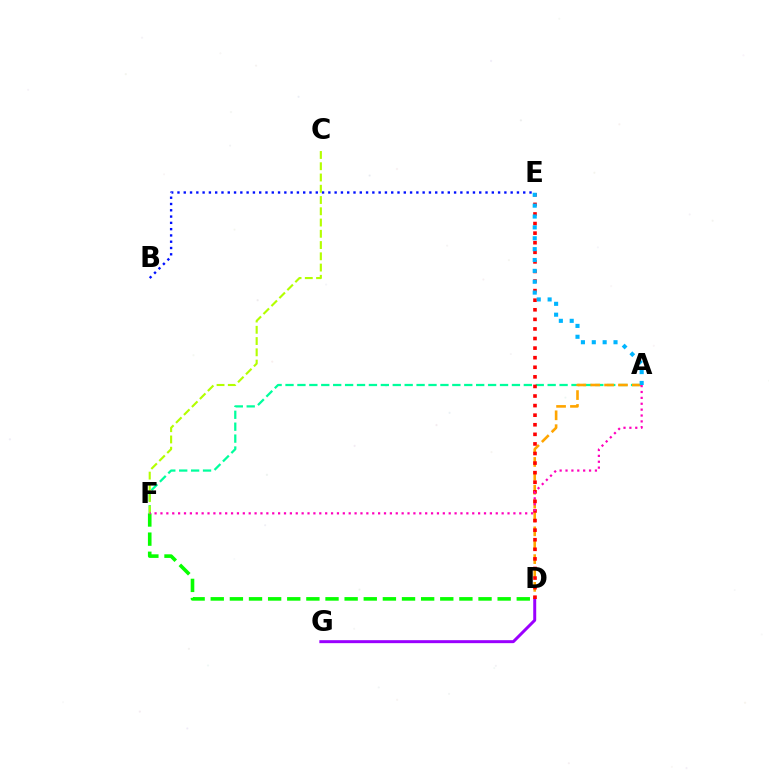{('D', 'G'): [{'color': '#9b00ff', 'line_style': 'solid', 'thickness': 2.14}], ('B', 'E'): [{'color': '#0010ff', 'line_style': 'dotted', 'thickness': 1.71}], ('A', 'F'): [{'color': '#00ff9d', 'line_style': 'dashed', 'thickness': 1.62}, {'color': '#ff00bd', 'line_style': 'dotted', 'thickness': 1.6}], ('D', 'F'): [{'color': '#08ff00', 'line_style': 'dashed', 'thickness': 2.6}], ('A', 'D'): [{'color': '#ffa500', 'line_style': 'dashed', 'thickness': 1.89}], ('D', 'E'): [{'color': '#ff0000', 'line_style': 'dotted', 'thickness': 2.6}], ('A', 'E'): [{'color': '#00b5ff', 'line_style': 'dotted', 'thickness': 2.95}], ('C', 'F'): [{'color': '#b3ff00', 'line_style': 'dashed', 'thickness': 1.53}]}